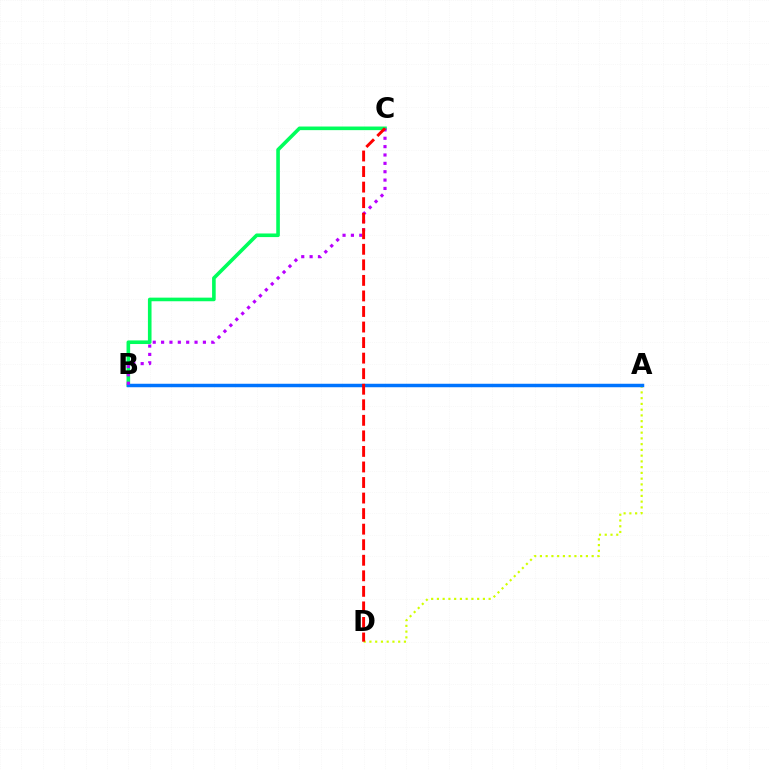{('A', 'D'): [{'color': '#d1ff00', 'line_style': 'dotted', 'thickness': 1.56}], ('B', 'C'): [{'color': '#00ff5c', 'line_style': 'solid', 'thickness': 2.6}, {'color': '#b900ff', 'line_style': 'dotted', 'thickness': 2.27}], ('A', 'B'): [{'color': '#0074ff', 'line_style': 'solid', 'thickness': 2.51}], ('C', 'D'): [{'color': '#ff0000', 'line_style': 'dashed', 'thickness': 2.11}]}